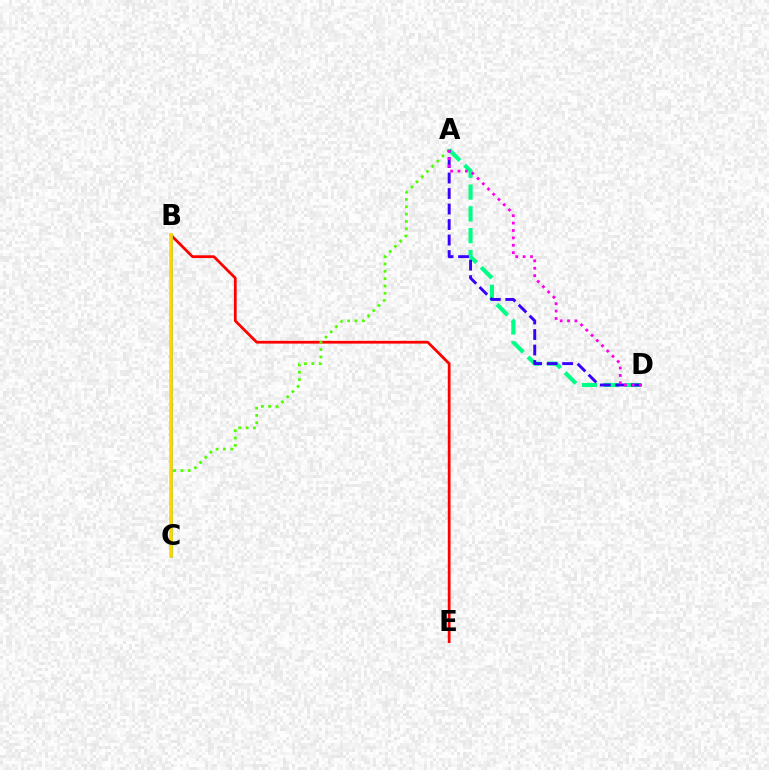{('B', 'E'): [{'color': '#ff0000', 'line_style': 'solid', 'thickness': 1.98}], ('B', 'C'): [{'color': '#009eff', 'line_style': 'solid', 'thickness': 1.84}, {'color': '#ffd500', 'line_style': 'solid', 'thickness': 2.57}], ('A', 'D'): [{'color': '#00ff86', 'line_style': 'dashed', 'thickness': 2.96}, {'color': '#3700ff', 'line_style': 'dashed', 'thickness': 2.11}, {'color': '#ff00ed', 'line_style': 'dotted', 'thickness': 2.01}], ('A', 'C'): [{'color': '#4fff00', 'line_style': 'dotted', 'thickness': 1.99}]}